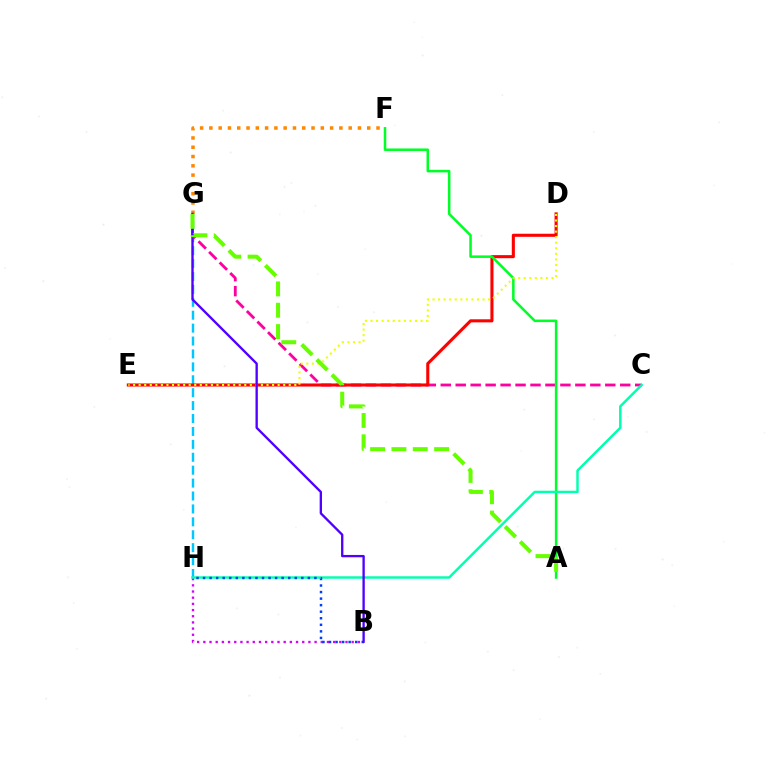{('G', 'H'): [{'color': '#00c7ff', 'line_style': 'dashed', 'thickness': 1.75}], ('B', 'H'): [{'color': '#d600ff', 'line_style': 'dotted', 'thickness': 1.68}, {'color': '#003fff', 'line_style': 'dotted', 'thickness': 1.78}], ('C', 'G'): [{'color': '#ff00a0', 'line_style': 'dashed', 'thickness': 2.03}], ('D', 'E'): [{'color': '#ff0000', 'line_style': 'solid', 'thickness': 2.22}, {'color': '#eeff00', 'line_style': 'dotted', 'thickness': 1.51}], ('A', 'F'): [{'color': '#00ff27', 'line_style': 'solid', 'thickness': 1.83}], ('F', 'G'): [{'color': '#ff8800', 'line_style': 'dotted', 'thickness': 2.52}], ('C', 'H'): [{'color': '#00ffaf', 'line_style': 'solid', 'thickness': 1.76}], ('B', 'G'): [{'color': '#4f00ff', 'line_style': 'solid', 'thickness': 1.68}], ('A', 'G'): [{'color': '#66ff00', 'line_style': 'dashed', 'thickness': 2.9}]}